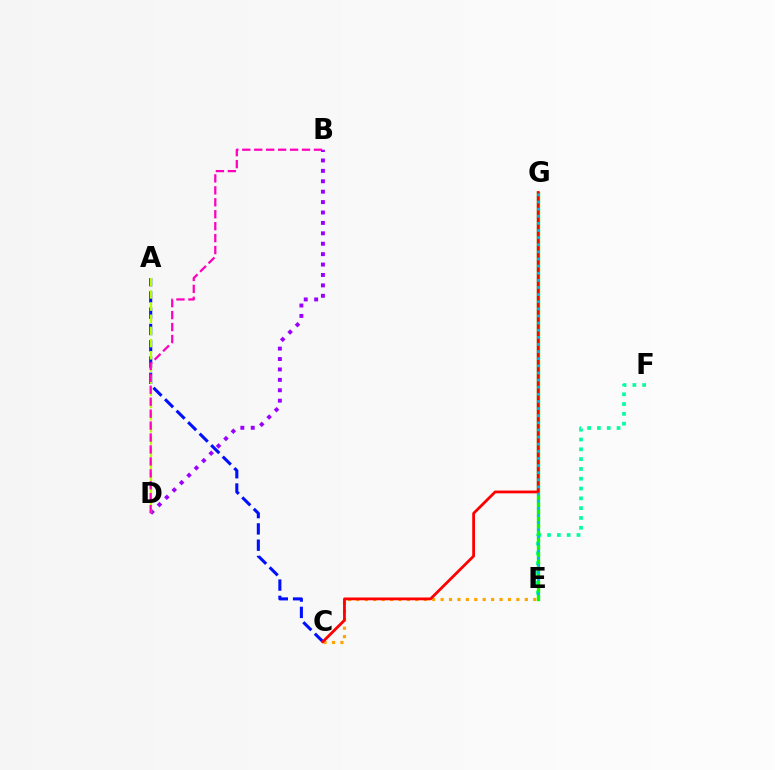{('C', 'E'): [{'color': '#ffa500', 'line_style': 'dotted', 'thickness': 2.29}], ('A', 'C'): [{'color': '#0010ff', 'line_style': 'dashed', 'thickness': 2.21}], ('E', 'F'): [{'color': '#00ff9d', 'line_style': 'dotted', 'thickness': 2.66}], ('B', 'D'): [{'color': '#9b00ff', 'line_style': 'dotted', 'thickness': 2.83}, {'color': '#ff00bd', 'line_style': 'dashed', 'thickness': 1.62}], ('A', 'D'): [{'color': '#b3ff00', 'line_style': 'dashed', 'thickness': 1.65}], ('E', 'G'): [{'color': '#08ff00', 'line_style': 'solid', 'thickness': 2.41}, {'color': '#00b5ff', 'line_style': 'dotted', 'thickness': 1.94}], ('C', 'G'): [{'color': '#ff0000', 'line_style': 'solid', 'thickness': 2.0}]}